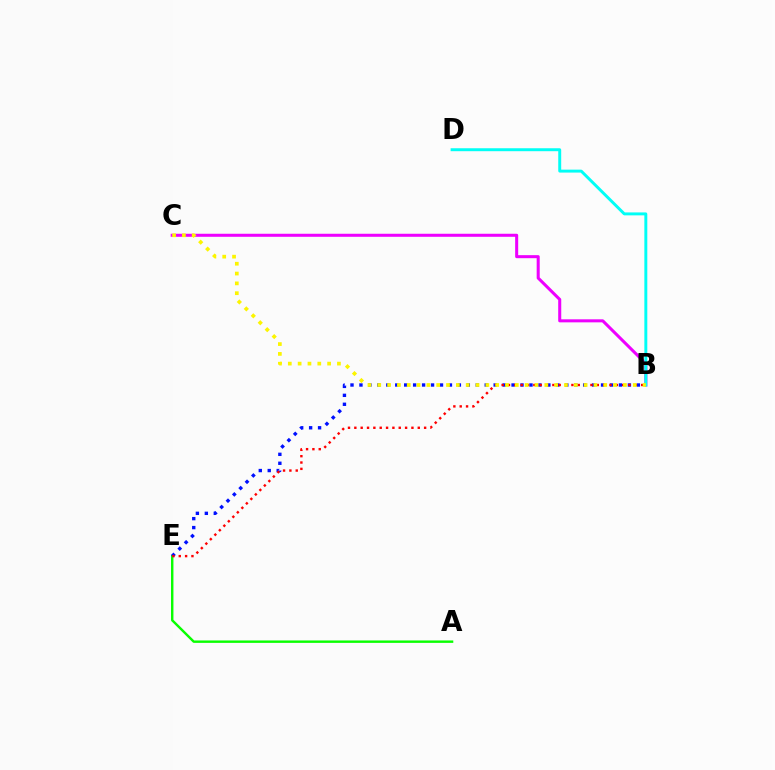{('A', 'E'): [{'color': '#08ff00', 'line_style': 'solid', 'thickness': 1.74}], ('B', 'C'): [{'color': '#ee00ff', 'line_style': 'solid', 'thickness': 2.19}, {'color': '#fcf500', 'line_style': 'dotted', 'thickness': 2.67}], ('B', 'E'): [{'color': '#0010ff', 'line_style': 'dotted', 'thickness': 2.43}, {'color': '#ff0000', 'line_style': 'dotted', 'thickness': 1.72}], ('B', 'D'): [{'color': '#00fff6', 'line_style': 'solid', 'thickness': 2.12}]}